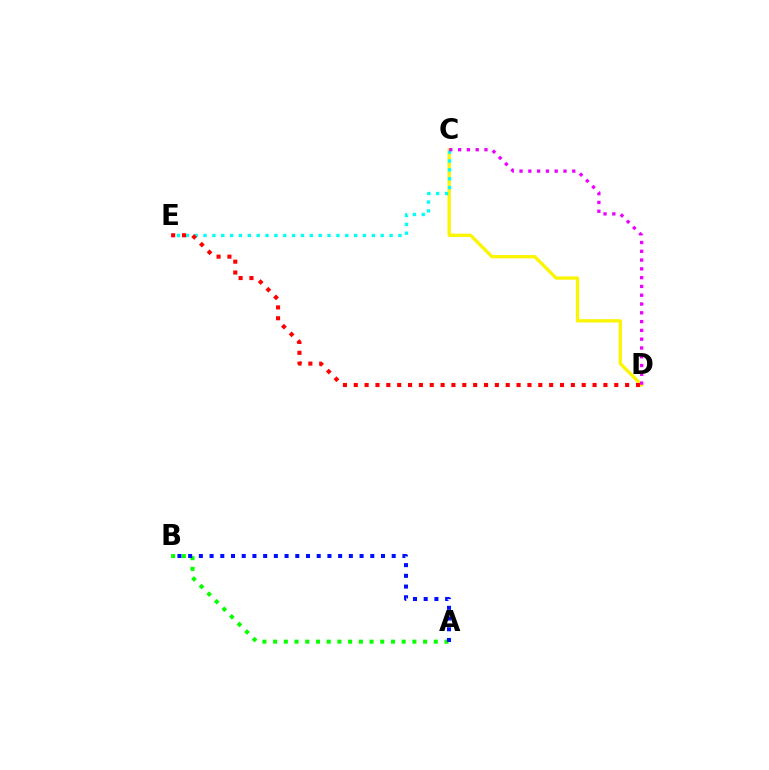{('C', 'D'): [{'color': '#fcf500', 'line_style': 'solid', 'thickness': 2.36}, {'color': '#ee00ff', 'line_style': 'dotted', 'thickness': 2.39}], ('C', 'E'): [{'color': '#00fff6', 'line_style': 'dotted', 'thickness': 2.41}], ('A', 'B'): [{'color': '#08ff00', 'line_style': 'dotted', 'thickness': 2.91}, {'color': '#0010ff', 'line_style': 'dotted', 'thickness': 2.91}], ('D', 'E'): [{'color': '#ff0000', 'line_style': 'dotted', 'thickness': 2.95}]}